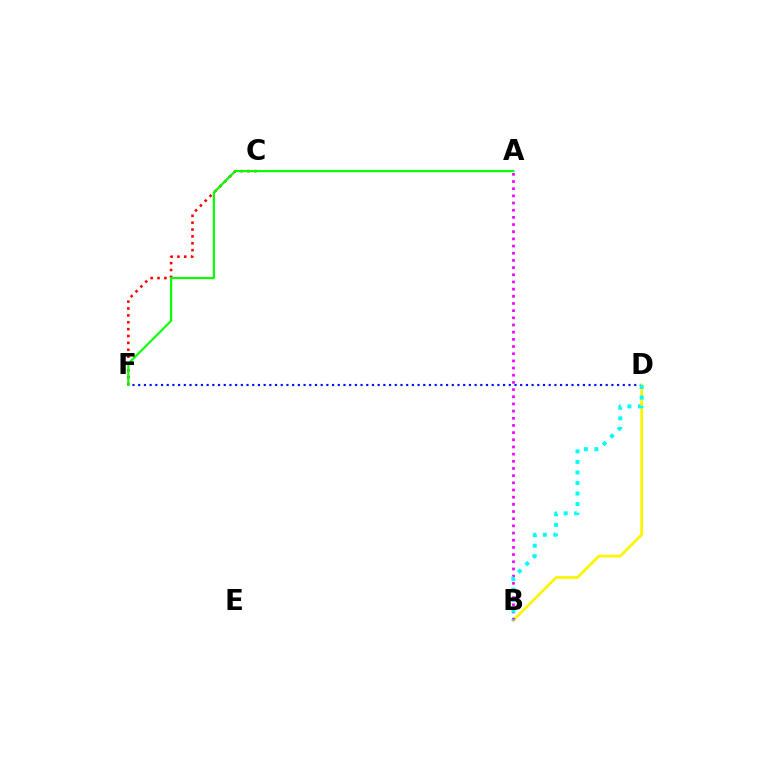{('C', 'F'): [{'color': '#ff0000', 'line_style': 'dotted', 'thickness': 1.87}], ('D', 'F'): [{'color': '#0010ff', 'line_style': 'dotted', 'thickness': 1.55}], ('A', 'F'): [{'color': '#08ff00', 'line_style': 'solid', 'thickness': 1.58}], ('B', 'D'): [{'color': '#fcf500', 'line_style': 'solid', 'thickness': 1.97}, {'color': '#00fff6', 'line_style': 'dotted', 'thickness': 2.87}], ('A', 'B'): [{'color': '#ee00ff', 'line_style': 'dotted', 'thickness': 1.95}]}